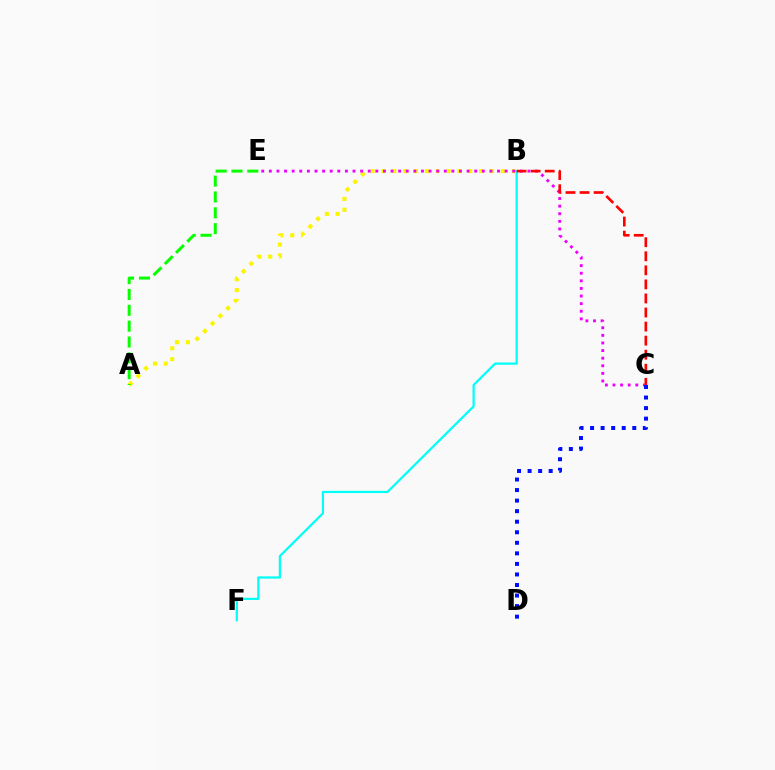{('A', 'B'): [{'color': '#fcf500', 'line_style': 'dotted', 'thickness': 2.95}], ('B', 'F'): [{'color': '#00fff6', 'line_style': 'solid', 'thickness': 1.61}], ('A', 'E'): [{'color': '#08ff00', 'line_style': 'dashed', 'thickness': 2.15}], ('C', 'E'): [{'color': '#ee00ff', 'line_style': 'dotted', 'thickness': 2.07}], ('B', 'C'): [{'color': '#ff0000', 'line_style': 'dashed', 'thickness': 1.91}], ('C', 'D'): [{'color': '#0010ff', 'line_style': 'dotted', 'thickness': 2.87}]}